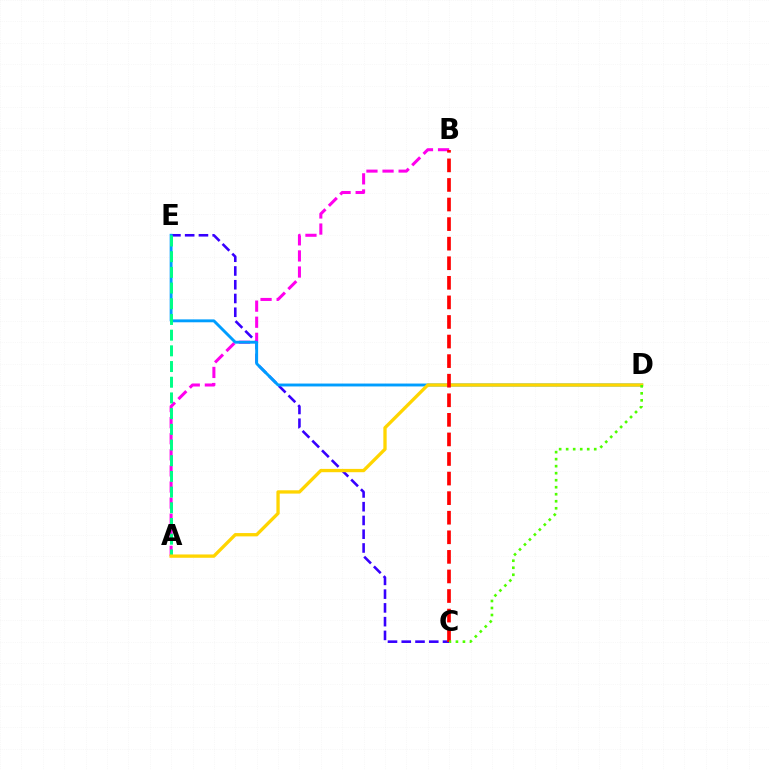{('C', 'E'): [{'color': '#3700ff', 'line_style': 'dashed', 'thickness': 1.87}], ('A', 'B'): [{'color': '#ff00ed', 'line_style': 'dashed', 'thickness': 2.19}], ('D', 'E'): [{'color': '#009eff', 'line_style': 'solid', 'thickness': 2.09}], ('A', 'E'): [{'color': '#00ff86', 'line_style': 'dashed', 'thickness': 2.13}], ('A', 'D'): [{'color': '#ffd500', 'line_style': 'solid', 'thickness': 2.39}], ('B', 'C'): [{'color': '#ff0000', 'line_style': 'dashed', 'thickness': 2.66}], ('C', 'D'): [{'color': '#4fff00', 'line_style': 'dotted', 'thickness': 1.91}]}